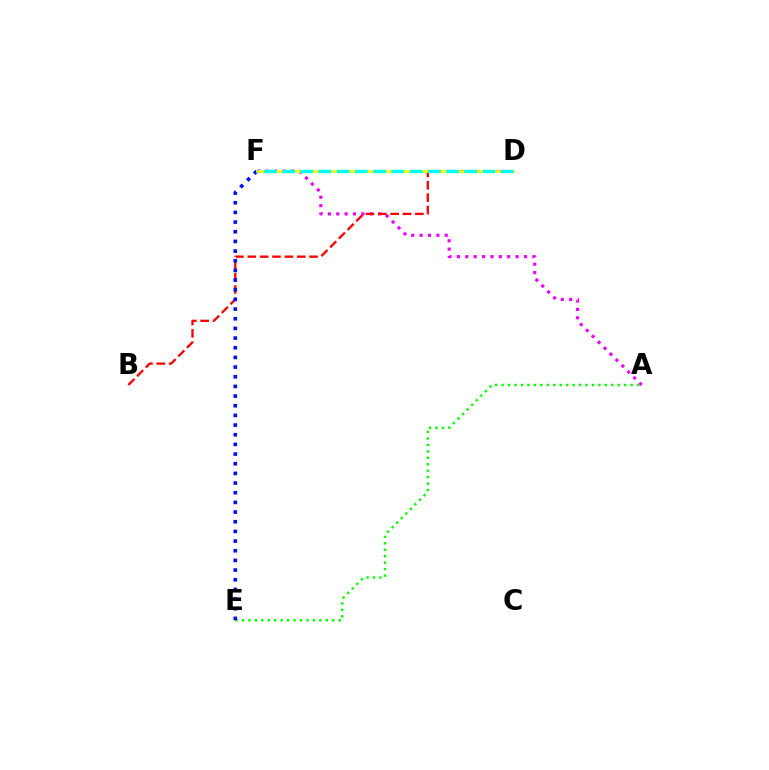{('A', 'F'): [{'color': '#ee00ff', 'line_style': 'dotted', 'thickness': 2.28}], ('A', 'E'): [{'color': '#08ff00', 'line_style': 'dotted', 'thickness': 1.75}], ('B', 'D'): [{'color': '#ff0000', 'line_style': 'dashed', 'thickness': 1.68}], ('E', 'F'): [{'color': '#0010ff', 'line_style': 'dotted', 'thickness': 2.63}], ('D', 'F'): [{'color': '#fcf500', 'line_style': 'solid', 'thickness': 1.92}, {'color': '#00fff6', 'line_style': 'dashed', 'thickness': 2.48}]}